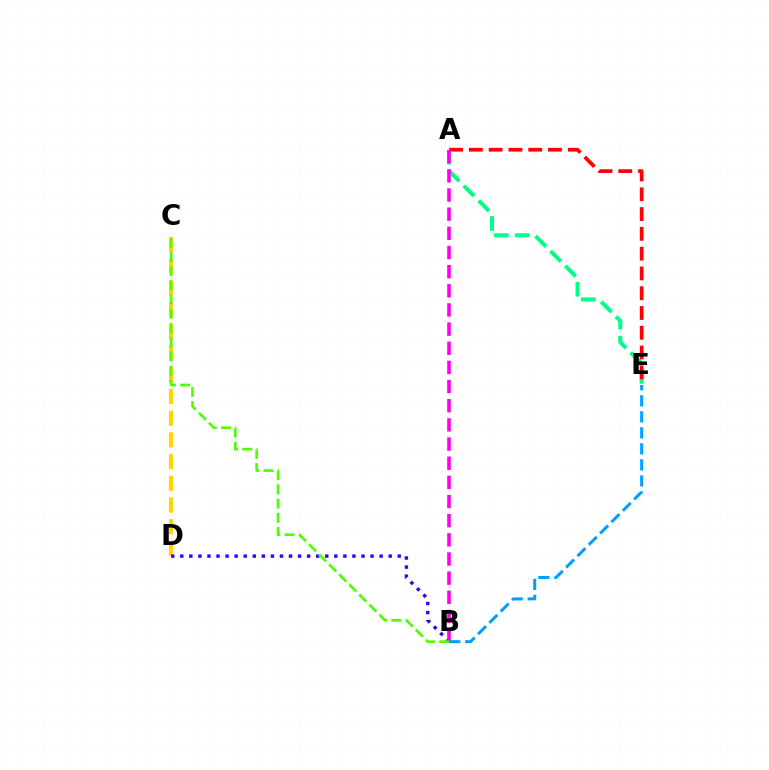{('A', 'E'): [{'color': '#00ff86', 'line_style': 'dashed', 'thickness': 2.86}, {'color': '#ff0000', 'line_style': 'dashed', 'thickness': 2.69}], ('C', 'D'): [{'color': '#ffd500', 'line_style': 'dashed', 'thickness': 2.95}], ('B', 'D'): [{'color': '#3700ff', 'line_style': 'dotted', 'thickness': 2.46}], ('A', 'B'): [{'color': '#ff00ed', 'line_style': 'dashed', 'thickness': 2.6}], ('B', 'E'): [{'color': '#009eff', 'line_style': 'dashed', 'thickness': 2.18}], ('B', 'C'): [{'color': '#4fff00', 'line_style': 'dashed', 'thickness': 1.93}]}